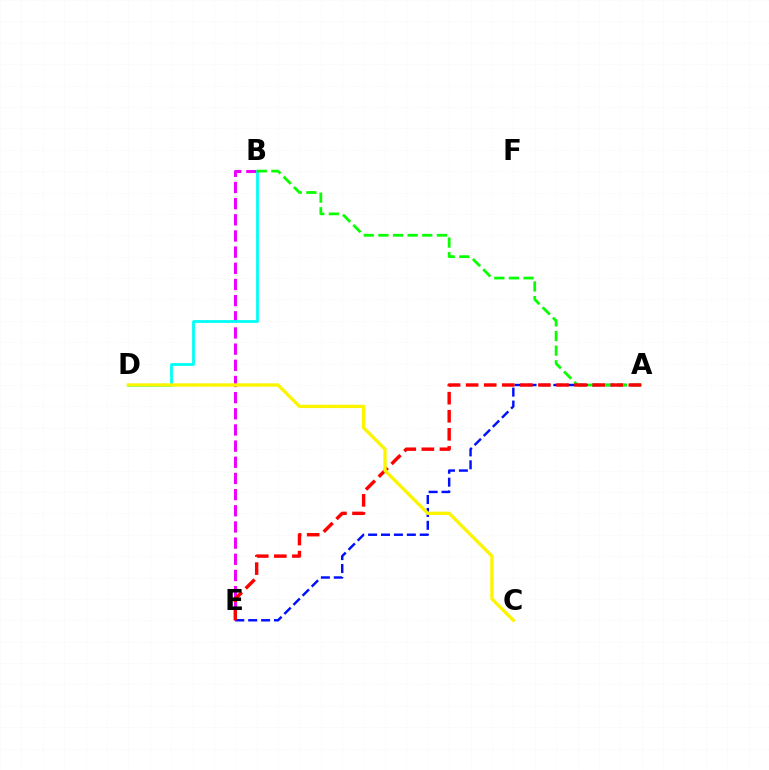{('B', 'E'): [{'color': '#ee00ff', 'line_style': 'dashed', 'thickness': 2.2}], ('B', 'D'): [{'color': '#00fff6', 'line_style': 'solid', 'thickness': 2.0}], ('A', 'E'): [{'color': '#0010ff', 'line_style': 'dashed', 'thickness': 1.75}, {'color': '#ff0000', 'line_style': 'dashed', 'thickness': 2.46}], ('A', 'B'): [{'color': '#08ff00', 'line_style': 'dashed', 'thickness': 1.99}], ('C', 'D'): [{'color': '#fcf500', 'line_style': 'solid', 'thickness': 2.4}]}